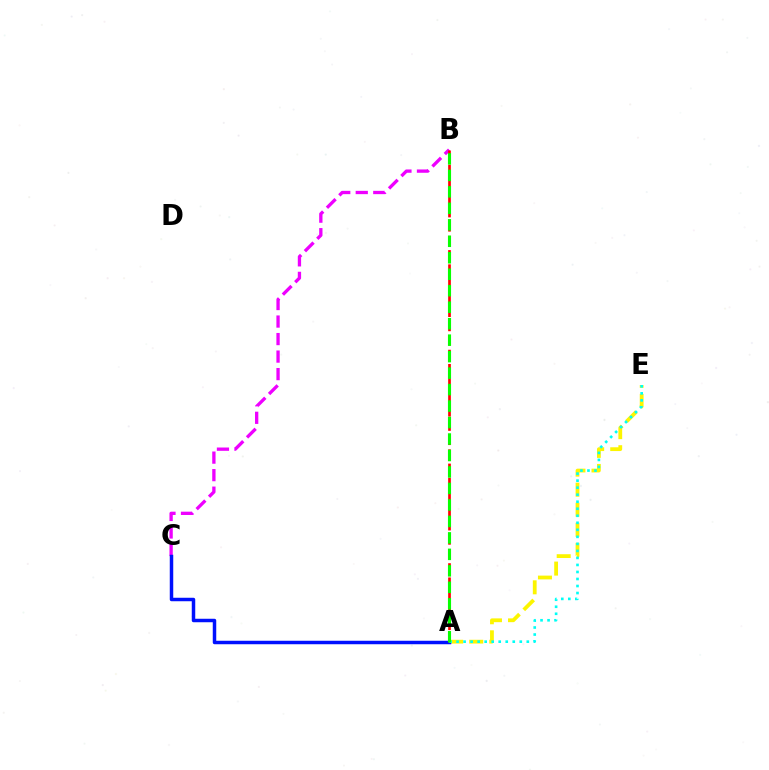{('B', 'C'): [{'color': '#ee00ff', 'line_style': 'dashed', 'thickness': 2.38}], ('A', 'E'): [{'color': '#fcf500', 'line_style': 'dashed', 'thickness': 2.73}, {'color': '#00fff6', 'line_style': 'dotted', 'thickness': 1.91}], ('A', 'C'): [{'color': '#0010ff', 'line_style': 'solid', 'thickness': 2.51}], ('A', 'B'): [{'color': '#ff0000', 'line_style': 'dashed', 'thickness': 1.93}, {'color': '#08ff00', 'line_style': 'dashed', 'thickness': 2.24}]}